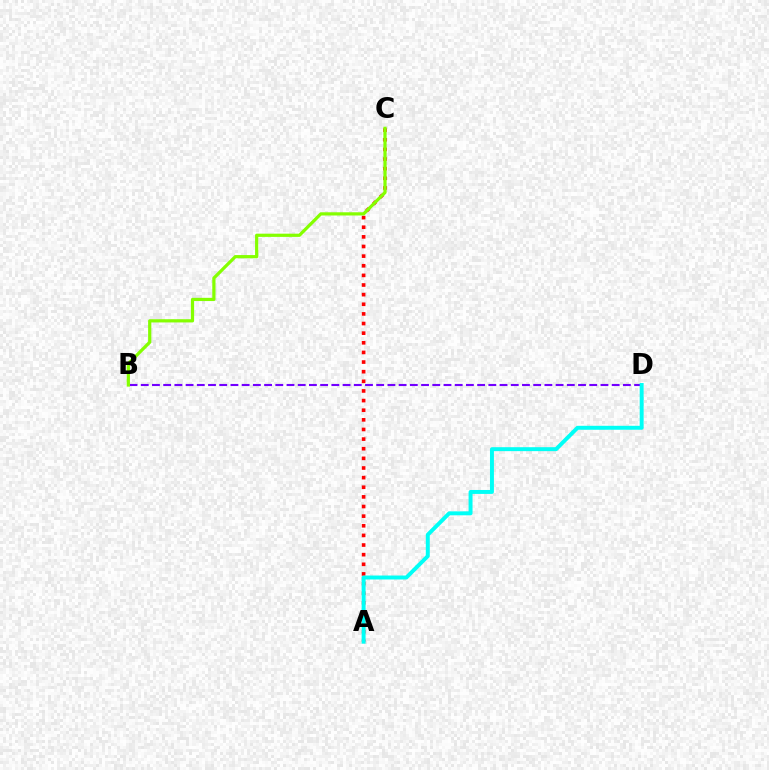{('A', 'C'): [{'color': '#ff0000', 'line_style': 'dotted', 'thickness': 2.62}], ('B', 'D'): [{'color': '#7200ff', 'line_style': 'dashed', 'thickness': 1.52}], ('B', 'C'): [{'color': '#84ff00', 'line_style': 'solid', 'thickness': 2.32}], ('A', 'D'): [{'color': '#00fff6', 'line_style': 'solid', 'thickness': 2.84}]}